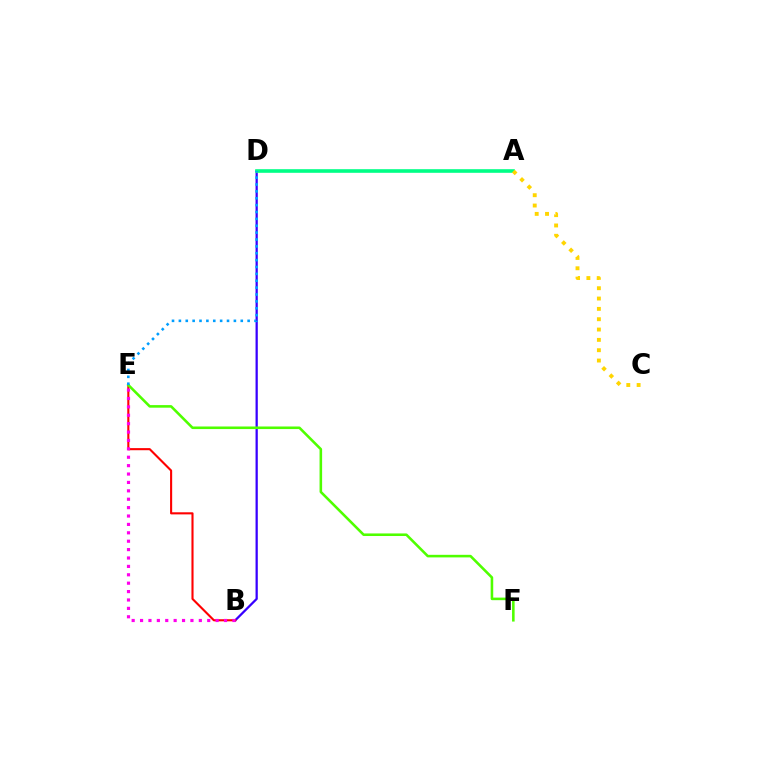{('B', 'D'): [{'color': '#3700ff', 'line_style': 'solid', 'thickness': 1.63}], ('B', 'E'): [{'color': '#ff0000', 'line_style': 'solid', 'thickness': 1.52}, {'color': '#ff00ed', 'line_style': 'dotted', 'thickness': 2.28}], ('A', 'D'): [{'color': '#00ff86', 'line_style': 'solid', 'thickness': 2.6}], ('A', 'C'): [{'color': '#ffd500', 'line_style': 'dotted', 'thickness': 2.81}], ('E', 'F'): [{'color': '#4fff00', 'line_style': 'solid', 'thickness': 1.85}], ('D', 'E'): [{'color': '#009eff', 'line_style': 'dotted', 'thickness': 1.87}]}